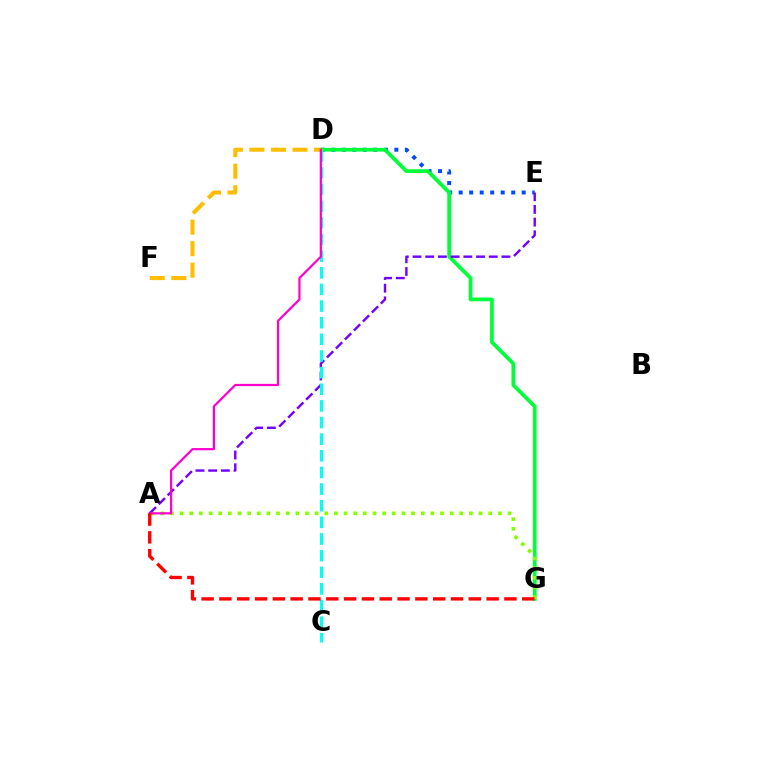{('D', 'E'): [{'color': '#004bff', 'line_style': 'dotted', 'thickness': 2.85}], ('D', 'G'): [{'color': '#00ff39', 'line_style': 'solid', 'thickness': 2.69}], ('D', 'F'): [{'color': '#ffbd00', 'line_style': 'dashed', 'thickness': 2.93}], ('A', 'G'): [{'color': '#84ff00', 'line_style': 'dotted', 'thickness': 2.62}, {'color': '#ff0000', 'line_style': 'dashed', 'thickness': 2.42}], ('A', 'E'): [{'color': '#7200ff', 'line_style': 'dashed', 'thickness': 1.73}], ('C', 'D'): [{'color': '#00fff6', 'line_style': 'dashed', 'thickness': 2.26}], ('A', 'D'): [{'color': '#ff00cf', 'line_style': 'solid', 'thickness': 1.6}]}